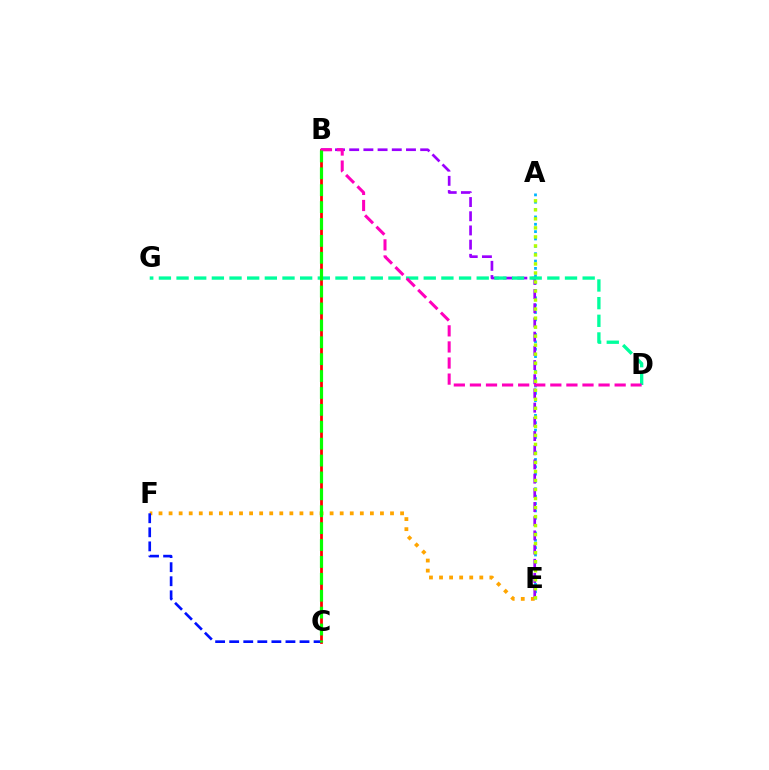{('B', 'C'): [{'color': '#ff0000', 'line_style': 'solid', 'thickness': 1.99}, {'color': '#08ff00', 'line_style': 'dashed', 'thickness': 2.3}], ('E', 'F'): [{'color': '#ffa500', 'line_style': 'dotted', 'thickness': 2.73}], ('A', 'E'): [{'color': '#00b5ff', 'line_style': 'dotted', 'thickness': 2.0}, {'color': '#b3ff00', 'line_style': 'dotted', 'thickness': 2.45}], ('B', 'E'): [{'color': '#9b00ff', 'line_style': 'dashed', 'thickness': 1.93}], ('D', 'G'): [{'color': '#00ff9d', 'line_style': 'dashed', 'thickness': 2.4}], ('C', 'F'): [{'color': '#0010ff', 'line_style': 'dashed', 'thickness': 1.91}], ('B', 'D'): [{'color': '#ff00bd', 'line_style': 'dashed', 'thickness': 2.18}]}